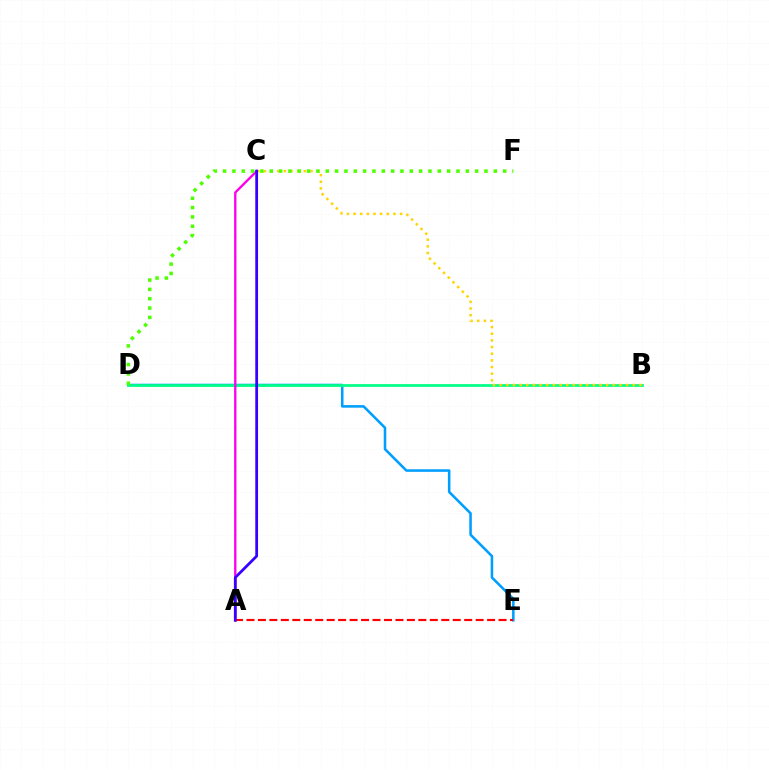{('D', 'E'): [{'color': '#009eff', 'line_style': 'solid', 'thickness': 1.84}], ('B', 'D'): [{'color': '#00ff86', 'line_style': 'solid', 'thickness': 1.96}], ('A', 'E'): [{'color': '#ff0000', 'line_style': 'dashed', 'thickness': 1.56}], ('A', 'C'): [{'color': '#ff00ed', 'line_style': 'solid', 'thickness': 1.69}, {'color': '#3700ff', 'line_style': 'solid', 'thickness': 2.0}], ('B', 'C'): [{'color': '#ffd500', 'line_style': 'dotted', 'thickness': 1.81}], ('D', 'F'): [{'color': '#4fff00', 'line_style': 'dotted', 'thickness': 2.54}]}